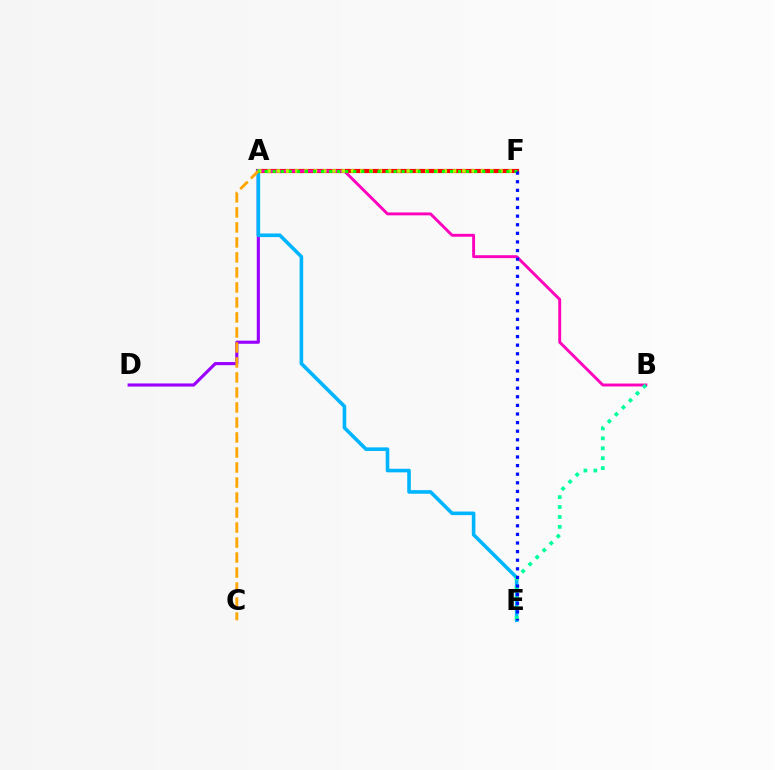{('A', 'F'): [{'color': '#ff0000', 'line_style': 'solid', 'thickness': 3.0}, {'color': '#b3ff00', 'line_style': 'dotted', 'thickness': 2.52}, {'color': '#08ff00', 'line_style': 'dotted', 'thickness': 2.19}], ('A', 'D'): [{'color': '#9b00ff', 'line_style': 'solid', 'thickness': 2.25}], ('A', 'B'): [{'color': '#ff00bd', 'line_style': 'solid', 'thickness': 2.1}], ('A', 'E'): [{'color': '#00b5ff', 'line_style': 'solid', 'thickness': 2.6}], ('A', 'C'): [{'color': '#ffa500', 'line_style': 'dashed', 'thickness': 2.04}], ('B', 'E'): [{'color': '#00ff9d', 'line_style': 'dotted', 'thickness': 2.69}], ('E', 'F'): [{'color': '#0010ff', 'line_style': 'dotted', 'thickness': 2.34}]}